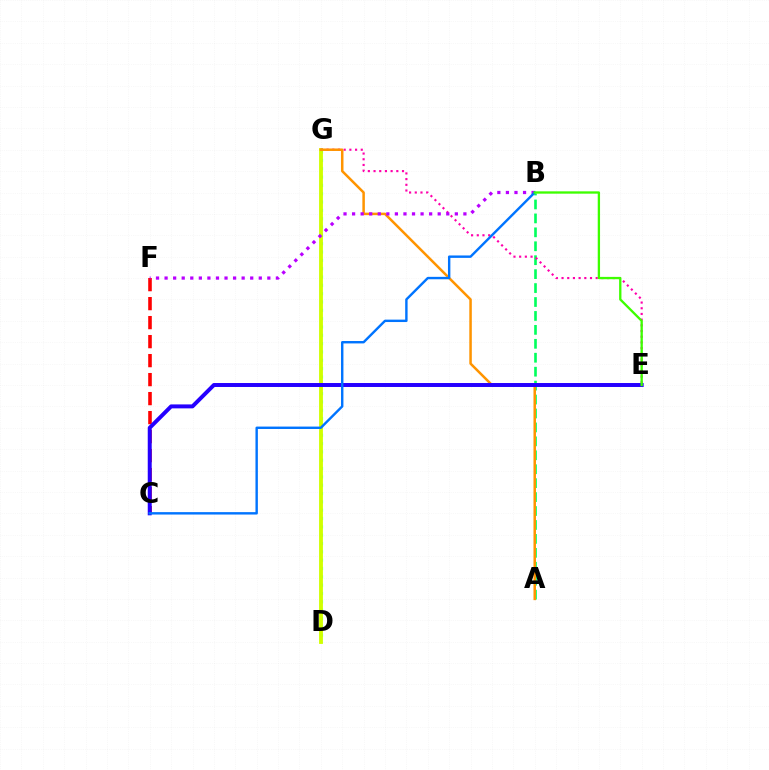{('C', 'F'): [{'color': '#ff0000', 'line_style': 'dashed', 'thickness': 2.58}], ('A', 'B'): [{'color': '#00ff5c', 'line_style': 'dashed', 'thickness': 1.89}], ('D', 'G'): [{'color': '#00fff6', 'line_style': 'dotted', 'thickness': 2.26}, {'color': '#d1ff00', 'line_style': 'solid', 'thickness': 2.77}], ('E', 'G'): [{'color': '#ff00ac', 'line_style': 'dotted', 'thickness': 1.55}], ('A', 'G'): [{'color': '#ff9400', 'line_style': 'solid', 'thickness': 1.81}], ('B', 'F'): [{'color': '#b900ff', 'line_style': 'dotted', 'thickness': 2.33}], ('C', 'E'): [{'color': '#2500ff', 'line_style': 'solid', 'thickness': 2.85}], ('B', 'C'): [{'color': '#0074ff', 'line_style': 'solid', 'thickness': 1.73}], ('B', 'E'): [{'color': '#3dff00', 'line_style': 'solid', 'thickness': 1.67}]}